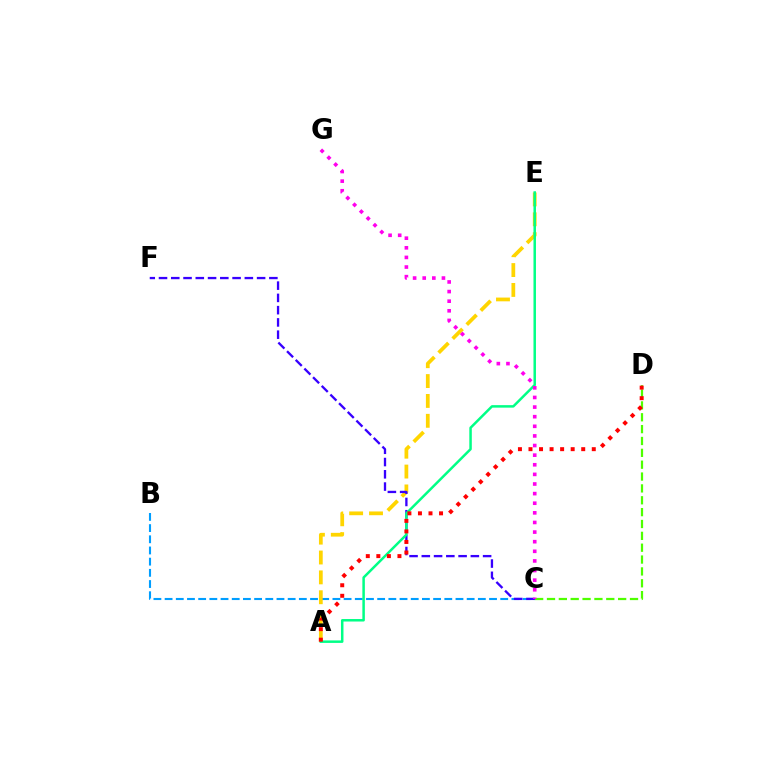{('C', 'D'): [{'color': '#4fff00', 'line_style': 'dashed', 'thickness': 1.61}], ('B', 'C'): [{'color': '#009eff', 'line_style': 'dashed', 'thickness': 1.52}], ('A', 'E'): [{'color': '#ffd500', 'line_style': 'dashed', 'thickness': 2.7}, {'color': '#00ff86', 'line_style': 'solid', 'thickness': 1.8}], ('C', 'F'): [{'color': '#3700ff', 'line_style': 'dashed', 'thickness': 1.67}], ('C', 'G'): [{'color': '#ff00ed', 'line_style': 'dotted', 'thickness': 2.61}], ('A', 'D'): [{'color': '#ff0000', 'line_style': 'dotted', 'thickness': 2.87}]}